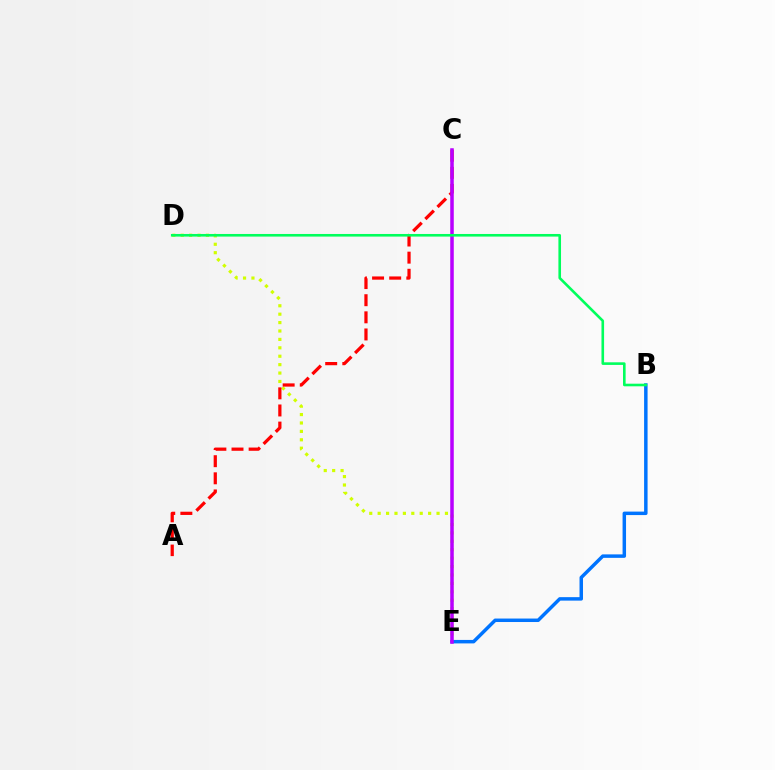{('D', 'E'): [{'color': '#d1ff00', 'line_style': 'dotted', 'thickness': 2.29}], ('B', 'E'): [{'color': '#0074ff', 'line_style': 'solid', 'thickness': 2.5}], ('A', 'C'): [{'color': '#ff0000', 'line_style': 'dashed', 'thickness': 2.33}], ('C', 'E'): [{'color': '#b900ff', 'line_style': 'solid', 'thickness': 2.54}], ('B', 'D'): [{'color': '#00ff5c', 'line_style': 'solid', 'thickness': 1.88}]}